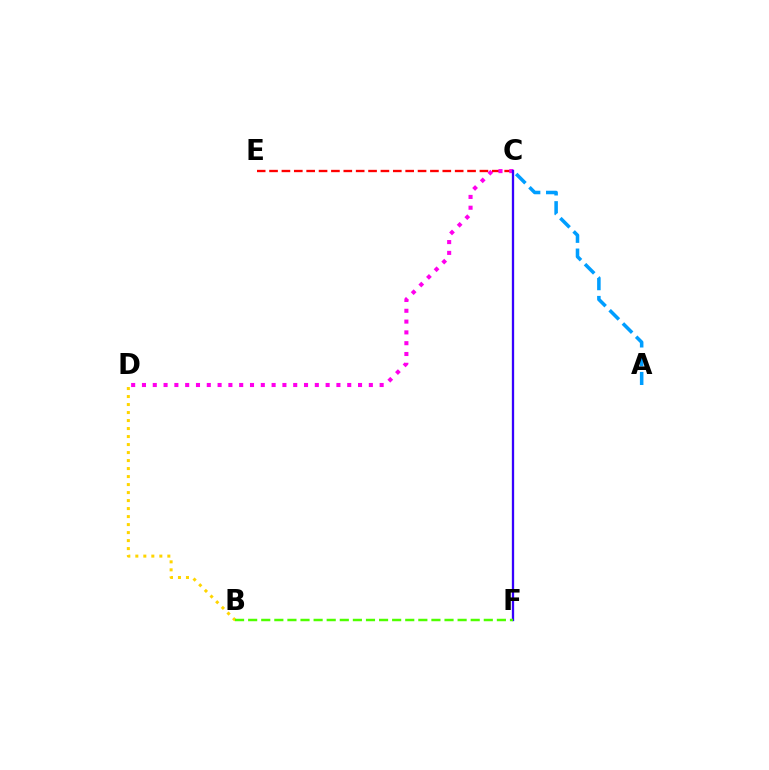{('A', 'C'): [{'color': '#009eff', 'line_style': 'dashed', 'thickness': 2.55}], ('C', 'E'): [{'color': '#ff0000', 'line_style': 'dashed', 'thickness': 1.68}], ('C', 'D'): [{'color': '#ff00ed', 'line_style': 'dotted', 'thickness': 2.94}], ('B', 'D'): [{'color': '#ffd500', 'line_style': 'dotted', 'thickness': 2.17}], ('C', 'F'): [{'color': '#00ff86', 'line_style': 'solid', 'thickness': 1.52}, {'color': '#3700ff', 'line_style': 'solid', 'thickness': 1.62}], ('B', 'F'): [{'color': '#4fff00', 'line_style': 'dashed', 'thickness': 1.78}]}